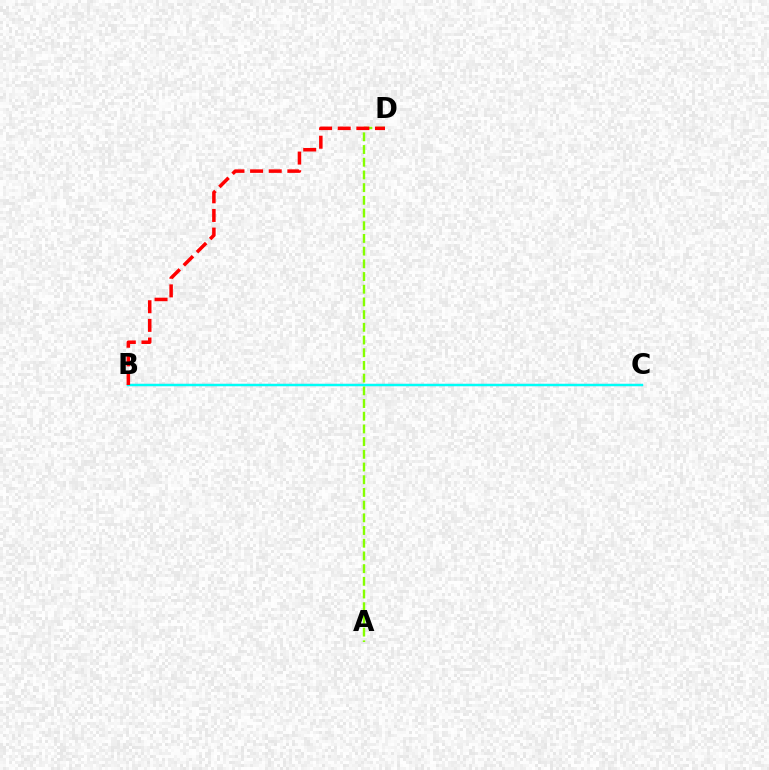{('A', 'D'): [{'color': '#84ff00', 'line_style': 'dashed', 'thickness': 1.73}], ('B', 'C'): [{'color': '#7200ff', 'line_style': 'solid', 'thickness': 1.51}, {'color': '#00fff6', 'line_style': 'solid', 'thickness': 1.73}], ('B', 'D'): [{'color': '#ff0000', 'line_style': 'dashed', 'thickness': 2.53}]}